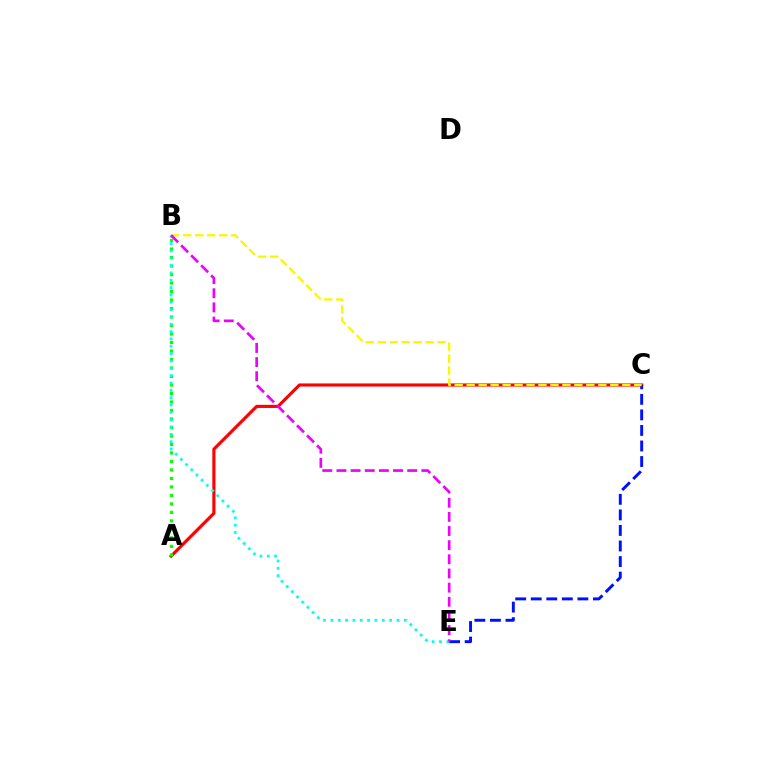{('A', 'C'): [{'color': '#ff0000', 'line_style': 'solid', 'thickness': 2.26}], ('A', 'B'): [{'color': '#08ff00', 'line_style': 'dotted', 'thickness': 2.31}], ('C', 'E'): [{'color': '#0010ff', 'line_style': 'dashed', 'thickness': 2.11}], ('B', 'E'): [{'color': '#00fff6', 'line_style': 'dotted', 'thickness': 1.99}, {'color': '#ee00ff', 'line_style': 'dashed', 'thickness': 1.92}], ('B', 'C'): [{'color': '#fcf500', 'line_style': 'dashed', 'thickness': 1.63}]}